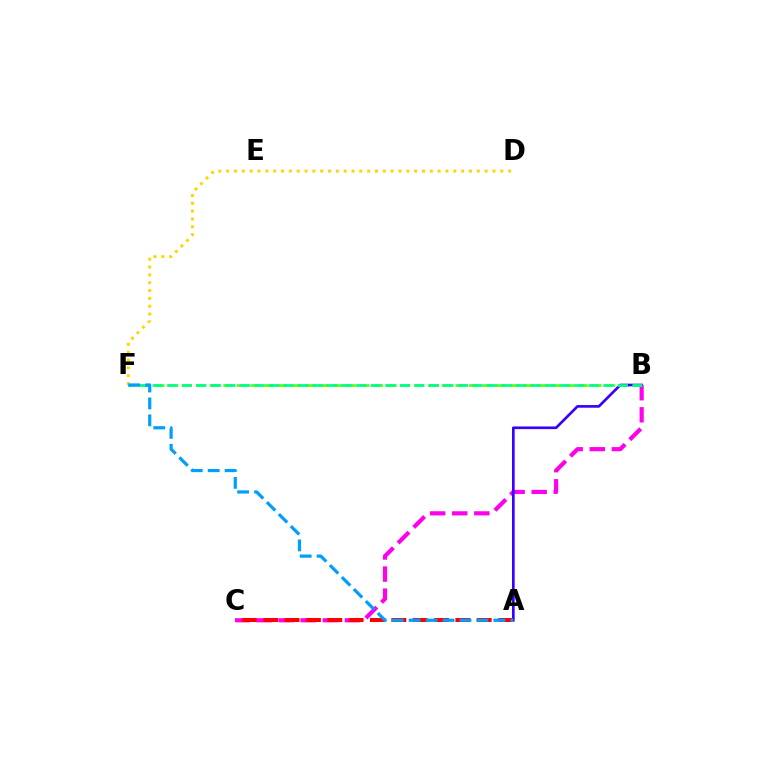{('B', 'F'): [{'color': '#4fff00', 'line_style': 'dashed', 'thickness': 1.86}, {'color': '#00ff86', 'line_style': 'dashed', 'thickness': 1.97}], ('D', 'F'): [{'color': '#ffd500', 'line_style': 'dotted', 'thickness': 2.13}], ('B', 'C'): [{'color': '#ff00ed', 'line_style': 'dashed', 'thickness': 3.0}], ('A', 'B'): [{'color': '#3700ff', 'line_style': 'solid', 'thickness': 1.91}], ('A', 'C'): [{'color': '#ff0000', 'line_style': 'dashed', 'thickness': 2.9}], ('A', 'F'): [{'color': '#009eff', 'line_style': 'dashed', 'thickness': 2.3}]}